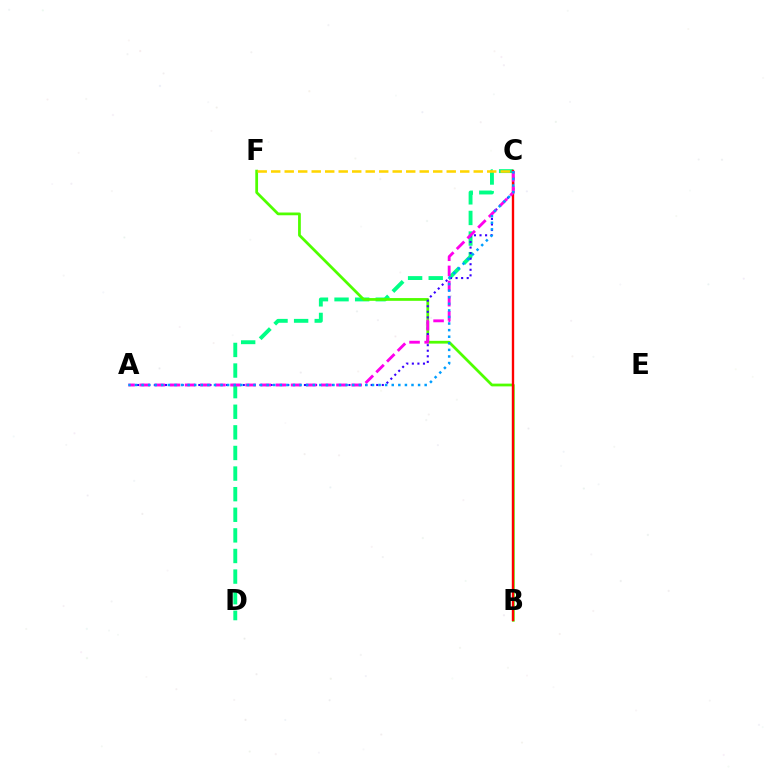{('C', 'D'): [{'color': '#00ff86', 'line_style': 'dashed', 'thickness': 2.8}], ('B', 'F'): [{'color': '#4fff00', 'line_style': 'solid', 'thickness': 1.99}], ('A', 'C'): [{'color': '#3700ff', 'line_style': 'dotted', 'thickness': 1.51}, {'color': '#ff00ed', 'line_style': 'dashed', 'thickness': 2.06}, {'color': '#009eff', 'line_style': 'dotted', 'thickness': 1.79}], ('B', 'C'): [{'color': '#ff0000', 'line_style': 'solid', 'thickness': 1.7}], ('C', 'F'): [{'color': '#ffd500', 'line_style': 'dashed', 'thickness': 1.83}]}